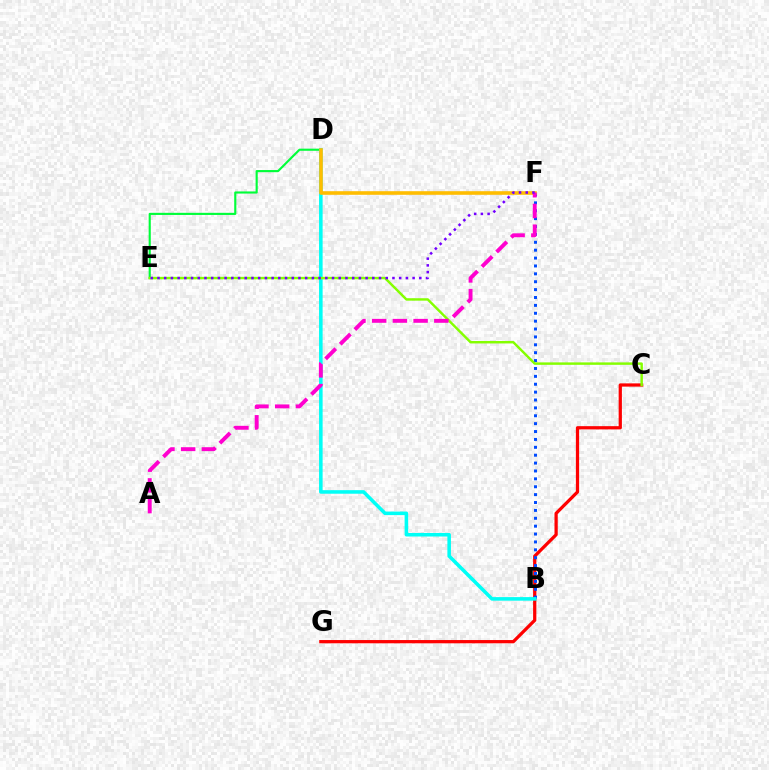{('C', 'G'): [{'color': '#ff0000', 'line_style': 'solid', 'thickness': 2.34}], ('B', 'F'): [{'color': '#004bff', 'line_style': 'dotted', 'thickness': 2.14}], ('D', 'E'): [{'color': '#00ff39', 'line_style': 'solid', 'thickness': 1.54}], ('B', 'D'): [{'color': '#00fff6', 'line_style': 'solid', 'thickness': 2.56}], ('C', 'E'): [{'color': '#84ff00', 'line_style': 'solid', 'thickness': 1.76}], ('D', 'F'): [{'color': '#ffbd00', 'line_style': 'solid', 'thickness': 2.6}], ('A', 'F'): [{'color': '#ff00cf', 'line_style': 'dashed', 'thickness': 2.81}], ('E', 'F'): [{'color': '#7200ff', 'line_style': 'dotted', 'thickness': 1.82}]}